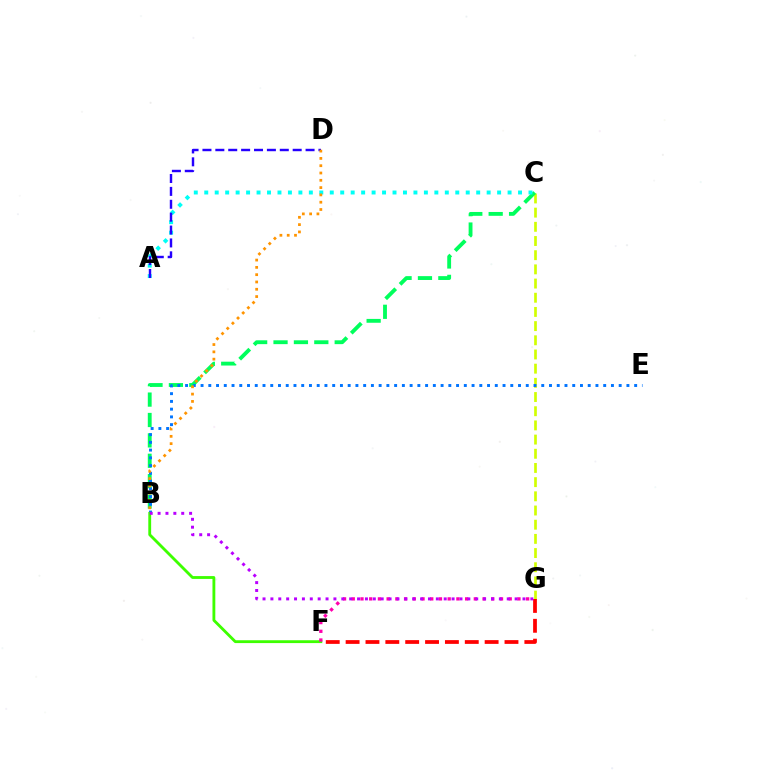{('C', 'G'): [{'color': '#d1ff00', 'line_style': 'dashed', 'thickness': 1.93}], ('B', 'C'): [{'color': '#00ff5c', 'line_style': 'dashed', 'thickness': 2.77}], ('A', 'C'): [{'color': '#00fff6', 'line_style': 'dotted', 'thickness': 2.84}], ('B', 'E'): [{'color': '#0074ff', 'line_style': 'dotted', 'thickness': 2.1}], ('A', 'D'): [{'color': '#2500ff', 'line_style': 'dashed', 'thickness': 1.75}], ('B', 'D'): [{'color': '#ff9400', 'line_style': 'dotted', 'thickness': 1.98}], ('B', 'F'): [{'color': '#3dff00', 'line_style': 'solid', 'thickness': 2.04}], ('F', 'G'): [{'color': '#ff00ac', 'line_style': 'dotted', 'thickness': 2.37}, {'color': '#ff0000', 'line_style': 'dashed', 'thickness': 2.7}], ('B', 'G'): [{'color': '#b900ff', 'line_style': 'dotted', 'thickness': 2.14}]}